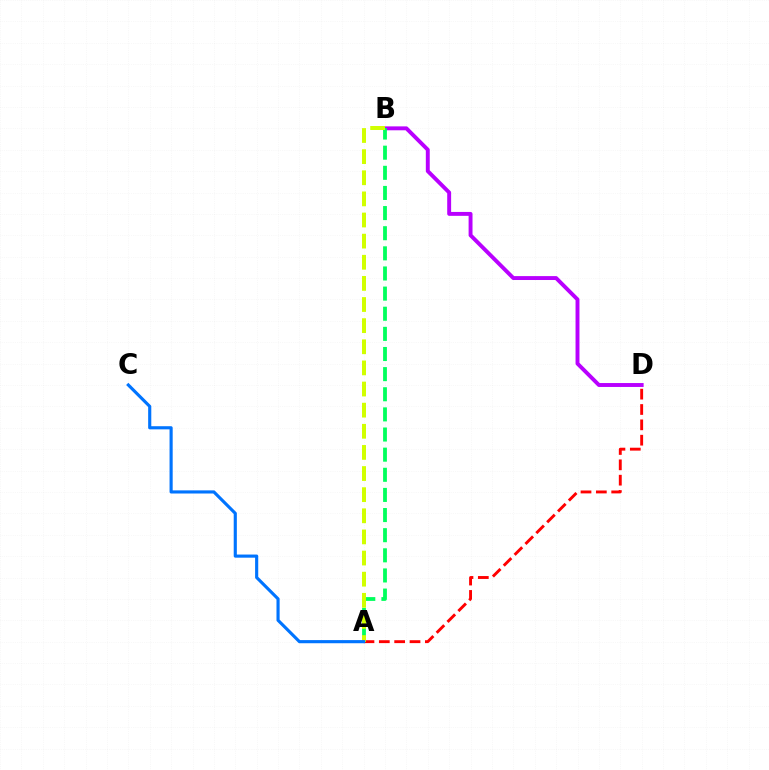{('A', 'D'): [{'color': '#ff0000', 'line_style': 'dashed', 'thickness': 2.08}], ('B', 'D'): [{'color': '#b900ff', 'line_style': 'solid', 'thickness': 2.82}], ('A', 'B'): [{'color': '#00ff5c', 'line_style': 'dashed', 'thickness': 2.73}, {'color': '#d1ff00', 'line_style': 'dashed', 'thickness': 2.87}], ('A', 'C'): [{'color': '#0074ff', 'line_style': 'solid', 'thickness': 2.26}]}